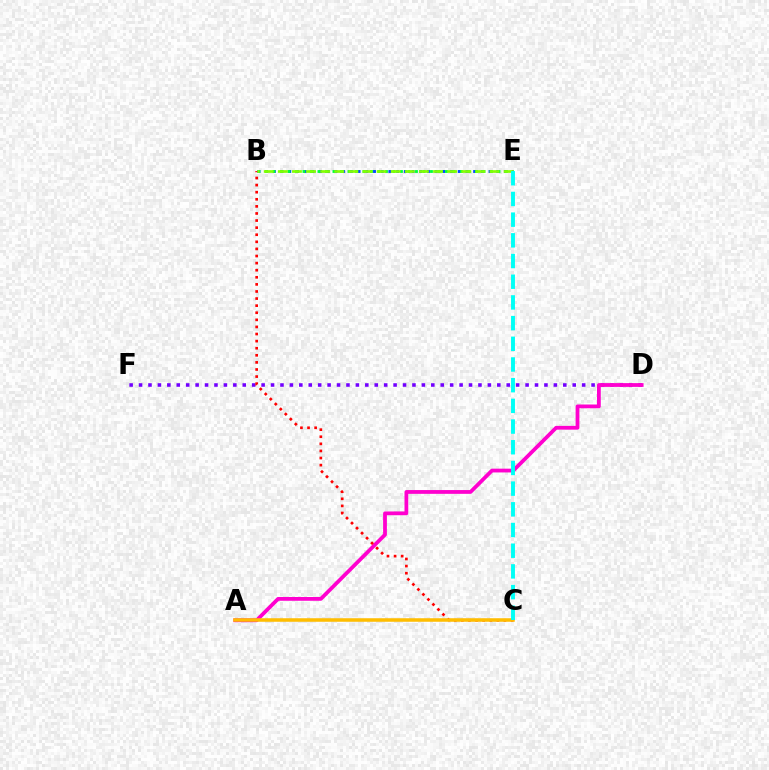{('B', 'E'): [{'color': '#004bff', 'line_style': 'dotted', 'thickness': 2.09}, {'color': '#00ff39', 'line_style': 'dotted', 'thickness': 2.04}, {'color': '#84ff00', 'line_style': 'dashed', 'thickness': 1.92}], ('D', 'F'): [{'color': '#7200ff', 'line_style': 'dotted', 'thickness': 2.56}], ('A', 'D'): [{'color': '#ff00cf', 'line_style': 'solid', 'thickness': 2.72}], ('B', 'C'): [{'color': '#ff0000', 'line_style': 'dotted', 'thickness': 1.93}], ('A', 'C'): [{'color': '#ffbd00', 'line_style': 'solid', 'thickness': 2.54}], ('C', 'E'): [{'color': '#00fff6', 'line_style': 'dashed', 'thickness': 2.81}]}